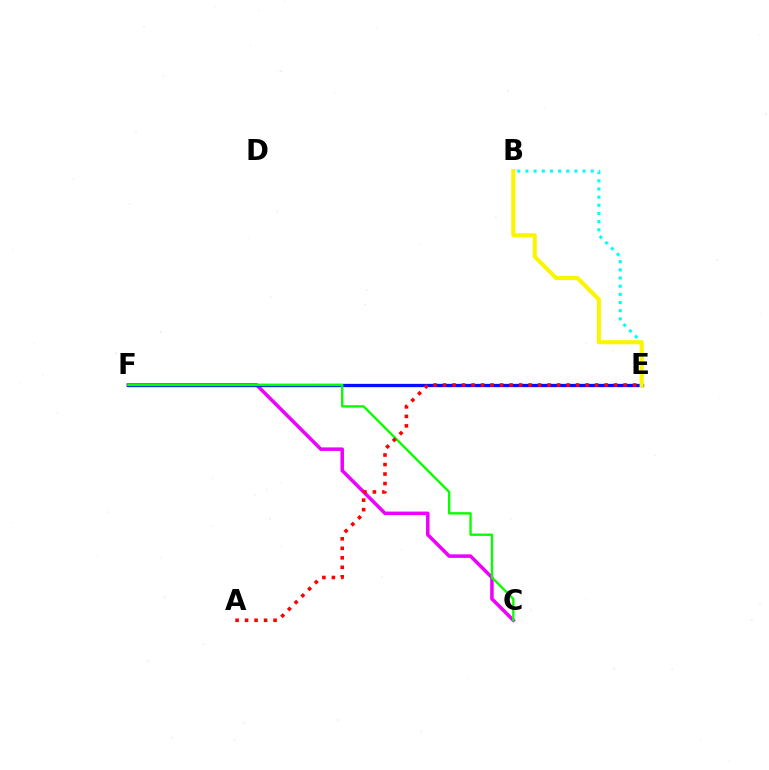{('C', 'F'): [{'color': '#ee00ff', 'line_style': 'solid', 'thickness': 2.53}, {'color': '#08ff00', 'line_style': 'solid', 'thickness': 1.7}], ('B', 'E'): [{'color': '#00fff6', 'line_style': 'dotted', 'thickness': 2.22}, {'color': '#fcf500', 'line_style': 'solid', 'thickness': 2.96}], ('E', 'F'): [{'color': '#0010ff', 'line_style': 'solid', 'thickness': 2.37}], ('A', 'E'): [{'color': '#ff0000', 'line_style': 'dotted', 'thickness': 2.58}]}